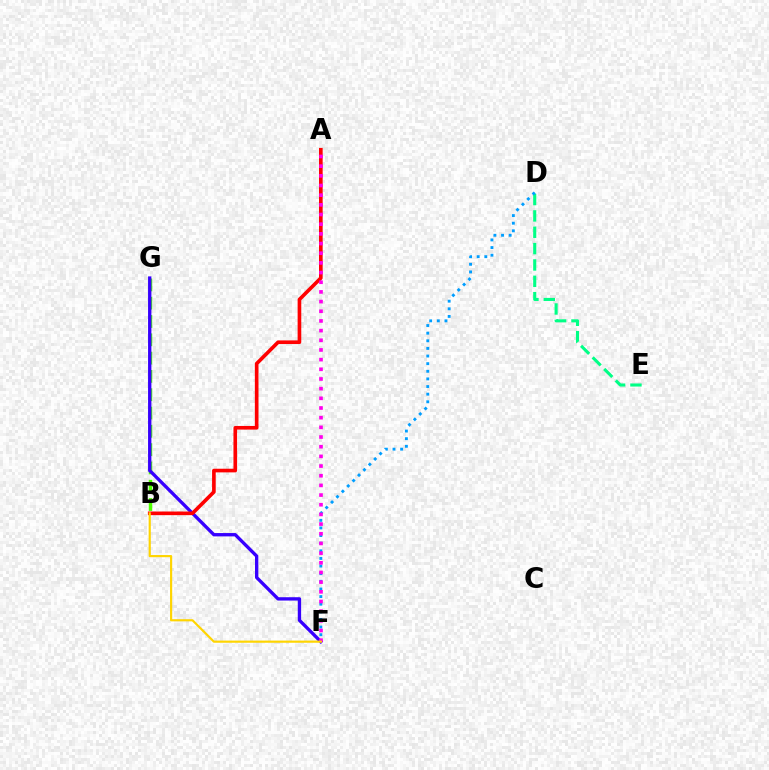{('D', 'E'): [{'color': '#00ff86', 'line_style': 'dashed', 'thickness': 2.22}], ('B', 'G'): [{'color': '#4fff00', 'line_style': 'dashed', 'thickness': 2.49}], ('D', 'F'): [{'color': '#009eff', 'line_style': 'dotted', 'thickness': 2.07}], ('F', 'G'): [{'color': '#3700ff', 'line_style': 'solid', 'thickness': 2.4}], ('A', 'B'): [{'color': '#ff0000', 'line_style': 'solid', 'thickness': 2.62}], ('A', 'F'): [{'color': '#ff00ed', 'line_style': 'dotted', 'thickness': 2.63}], ('B', 'F'): [{'color': '#ffd500', 'line_style': 'solid', 'thickness': 1.56}]}